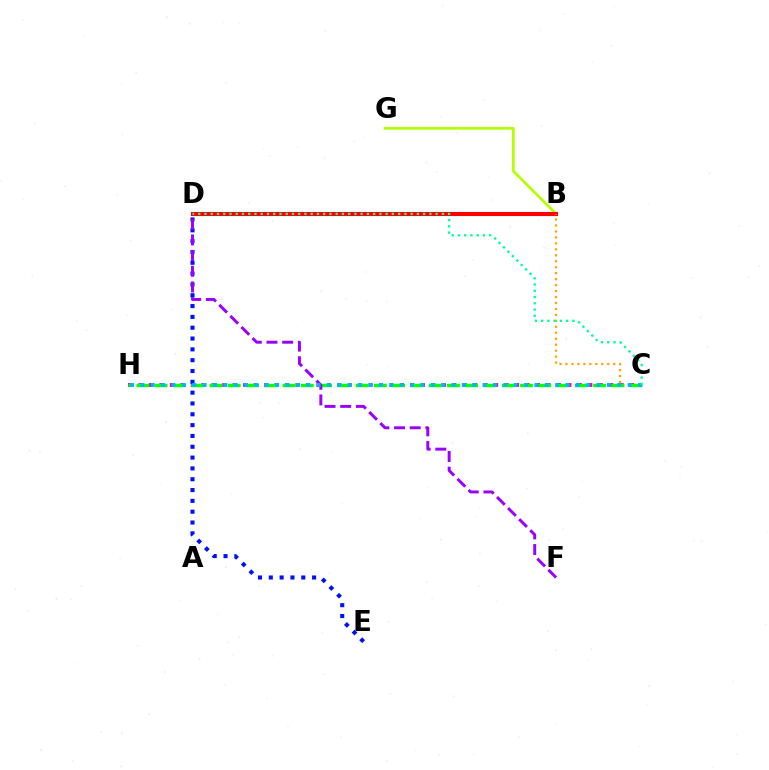{('C', 'H'): [{'color': '#ff00bd', 'line_style': 'dotted', 'thickness': 2.84}, {'color': '#08ff00', 'line_style': 'dashed', 'thickness': 2.48}, {'color': '#00b5ff', 'line_style': 'dotted', 'thickness': 2.82}], ('B', 'G'): [{'color': '#b3ff00', 'line_style': 'solid', 'thickness': 1.94}], ('B', 'D'): [{'color': '#ff0000', 'line_style': 'solid', 'thickness': 2.96}], ('B', 'C'): [{'color': '#ffa500', 'line_style': 'dotted', 'thickness': 1.62}], ('D', 'E'): [{'color': '#0010ff', 'line_style': 'dotted', 'thickness': 2.94}], ('D', 'F'): [{'color': '#9b00ff', 'line_style': 'dashed', 'thickness': 2.13}], ('C', 'D'): [{'color': '#00ff9d', 'line_style': 'dotted', 'thickness': 1.7}]}